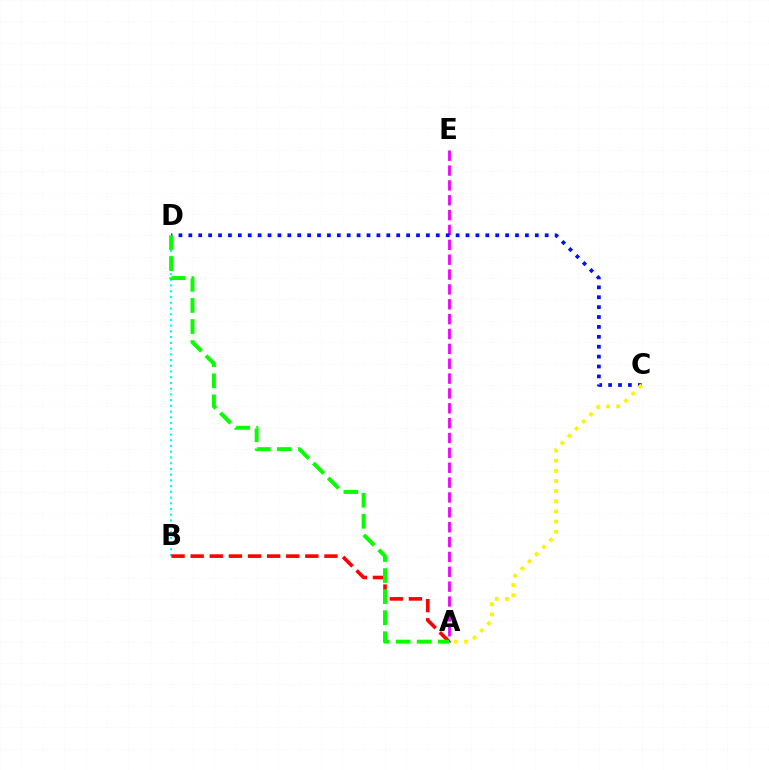{('A', 'E'): [{'color': '#ee00ff', 'line_style': 'dashed', 'thickness': 2.02}], ('B', 'D'): [{'color': '#00fff6', 'line_style': 'dotted', 'thickness': 1.56}], ('C', 'D'): [{'color': '#0010ff', 'line_style': 'dotted', 'thickness': 2.69}], ('A', 'B'): [{'color': '#ff0000', 'line_style': 'dashed', 'thickness': 2.6}], ('A', 'C'): [{'color': '#fcf500', 'line_style': 'dotted', 'thickness': 2.76}], ('A', 'D'): [{'color': '#08ff00', 'line_style': 'dashed', 'thickness': 2.86}]}